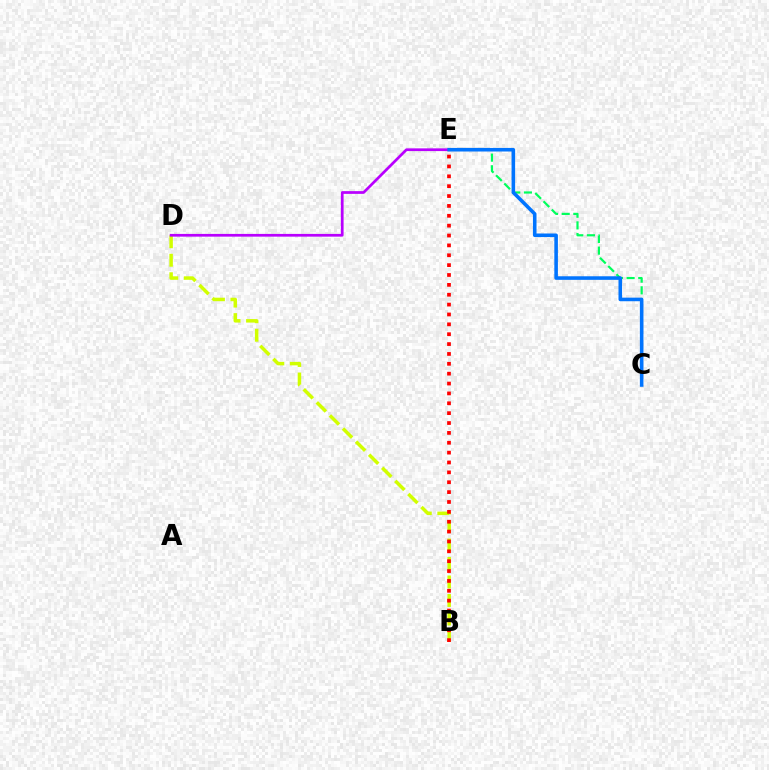{('B', 'D'): [{'color': '#d1ff00', 'line_style': 'dashed', 'thickness': 2.51}], ('D', 'E'): [{'color': '#b900ff', 'line_style': 'solid', 'thickness': 1.97}], ('C', 'E'): [{'color': '#00ff5c', 'line_style': 'dashed', 'thickness': 1.58}, {'color': '#0074ff', 'line_style': 'solid', 'thickness': 2.57}], ('B', 'E'): [{'color': '#ff0000', 'line_style': 'dotted', 'thickness': 2.68}]}